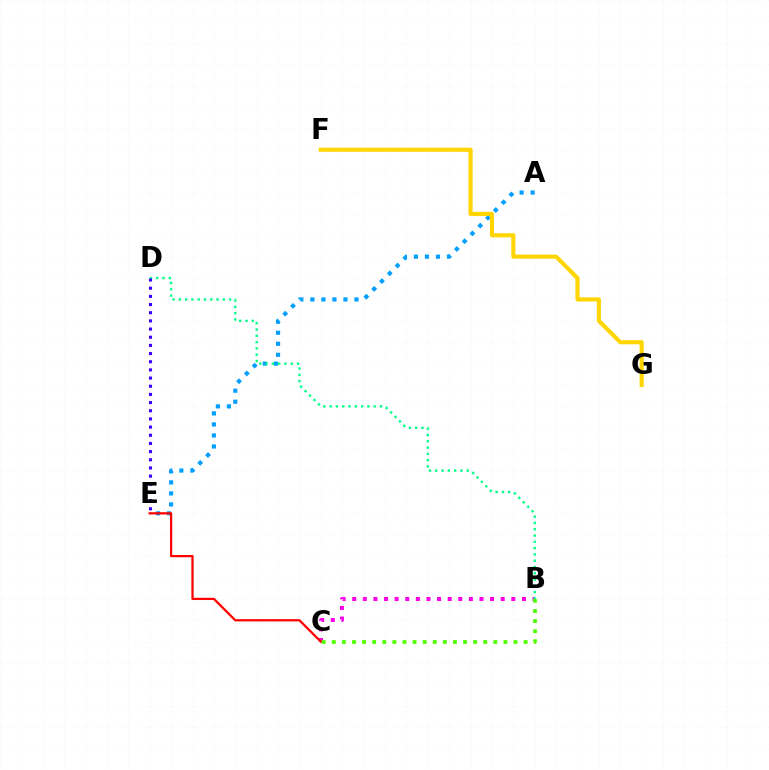{('B', 'C'): [{'color': '#ff00ed', 'line_style': 'dotted', 'thickness': 2.88}, {'color': '#4fff00', 'line_style': 'dotted', 'thickness': 2.74}], ('A', 'E'): [{'color': '#009eff', 'line_style': 'dotted', 'thickness': 3.0}], ('B', 'D'): [{'color': '#00ff86', 'line_style': 'dotted', 'thickness': 1.71}], ('D', 'E'): [{'color': '#3700ff', 'line_style': 'dotted', 'thickness': 2.22}], ('C', 'E'): [{'color': '#ff0000', 'line_style': 'solid', 'thickness': 1.63}], ('F', 'G'): [{'color': '#ffd500', 'line_style': 'solid', 'thickness': 2.98}]}